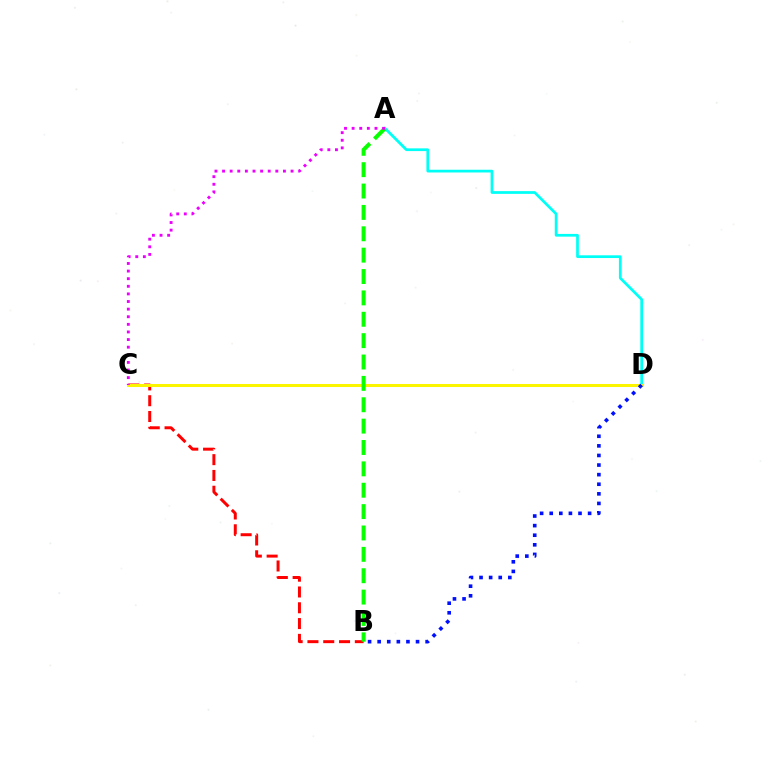{('A', 'D'): [{'color': '#00fff6', 'line_style': 'solid', 'thickness': 1.97}], ('B', 'C'): [{'color': '#ff0000', 'line_style': 'dashed', 'thickness': 2.15}], ('C', 'D'): [{'color': '#fcf500', 'line_style': 'solid', 'thickness': 2.17}], ('A', 'B'): [{'color': '#08ff00', 'line_style': 'dashed', 'thickness': 2.9}], ('B', 'D'): [{'color': '#0010ff', 'line_style': 'dotted', 'thickness': 2.61}], ('A', 'C'): [{'color': '#ee00ff', 'line_style': 'dotted', 'thickness': 2.07}]}